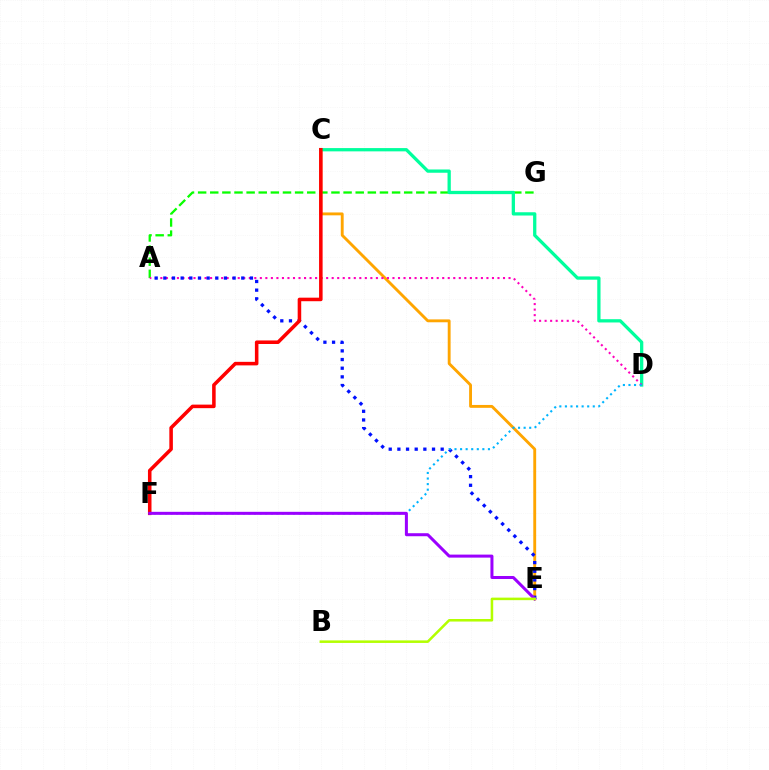{('A', 'G'): [{'color': '#08ff00', 'line_style': 'dashed', 'thickness': 1.65}], ('C', 'E'): [{'color': '#ffa500', 'line_style': 'solid', 'thickness': 2.07}], ('C', 'D'): [{'color': '#00ff9d', 'line_style': 'solid', 'thickness': 2.36}], ('A', 'D'): [{'color': '#ff00bd', 'line_style': 'dotted', 'thickness': 1.5}], ('A', 'E'): [{'color': '#0010ff', 'line_style': 'dotted', 'thickness': 2.35}], ('C', 'F'): [{'color': '#ff0000', 'line_style': 'solid', 'thickness': 2.55}], ('D', 'F'): [{'color': '#00b5ff', 'line_style': 'dotted', 'thickness': 1.51}], ('E', 'F'): [{'color': '#9b00ff', 'line_style': 'solid', 'thickness': 2.17}], ('B', 'E'): [{'color': '#b3ff00', 'line_style': 'solid', 'thickness': 1.83}]}